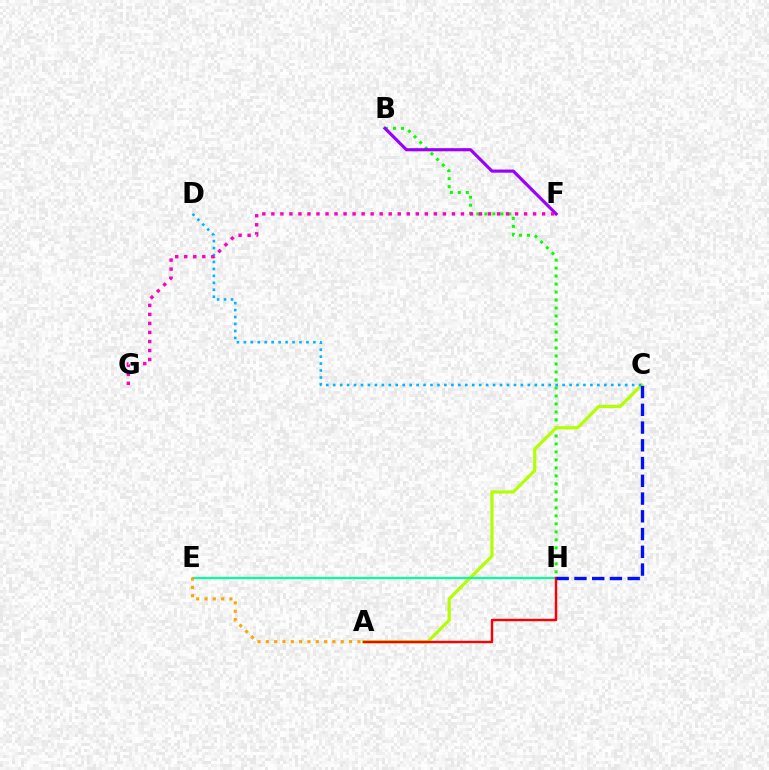{('B', 'H'): [{'color': '#08ff00', 'line_style': 'dotted', 'thickness': 2.17}], ('B', 'F'): [{'color': '#9b00ff', 'line_style': 'solid', 'thickness': 2.27}], ('A', 'C'): [{'color': '#b3ff00', 'line_style': 'solid', 'thickness': 2.3}], ('E', 'H'): [{'color': '#00ff9d', 'line_style': 'solid', 'thickness': 1.54}], ('A', 'H'): [{'color': '#ff0000', 'line_style': 'solid', 'thickness': 1.73}], ('C', 'D'): [{'color': '#00b5ff', 'line_style': 'dotted', 'thickness': 1.89}], ('A', 'E'): [{'color': '#ffa500', 'line_style': 'dotted', 'thickness': 2.26}], ('C', 'H'): [{'color': '#0010ff', 'line_style': 'dashed', 'thickness': 2.41}], ('F', 'G'): [{'color': '#ff00bd', 'line_style': 'dotted', 'thickness': 2.45}]}